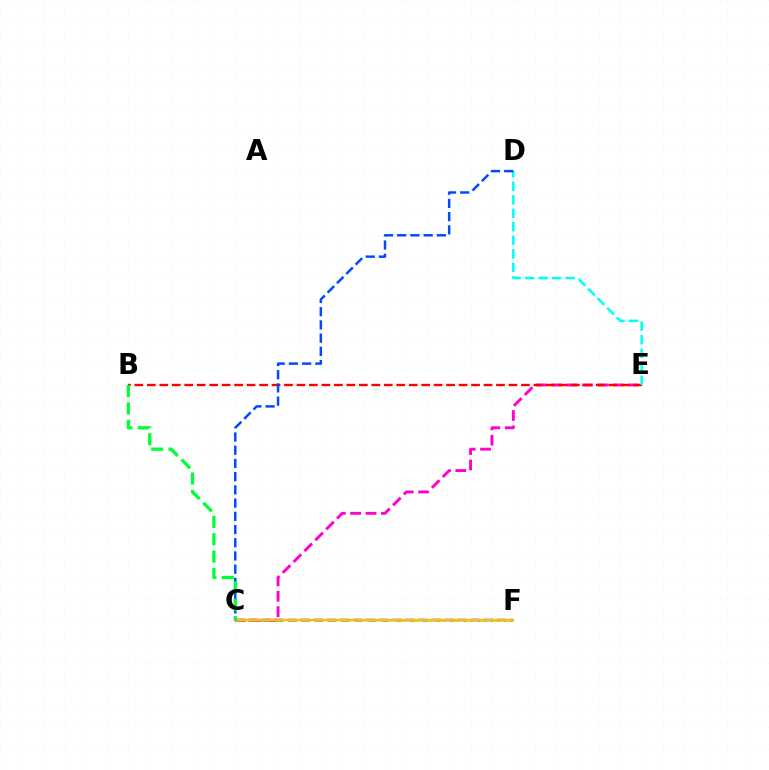{('C', 'E'): [{'color': '#ff00cf', 'line_style': 'dashed', 'thickness': 2.09}], ('B', 'E'): [{'color': '#ff0000', 'line_style': 'dashed', 'thickness': 1.69}], ('C', 'F'): [{'color': '#84ff00', 'line_style': 'dashed', 'thickness': 1.84}, {'color': '#7200ff', 'line_style': 'dashed', 'thickness': 1.78}, {'color': '#ffbd00', 'line_style': 'solid', 'thickness': 1.63}], ('D', 'E'): [{'color': '#00fff6', 'line_style': 'dashed', 'thickness': 1.84}], ('C', 'D'): [{'color': '#004bff', 'line_style': 'dashed', 'thickness': 1.8}], ('B', 'C'): [{'color': '#00ff39', 'line_style': 'dashed', 'thickness': 2.36}]}